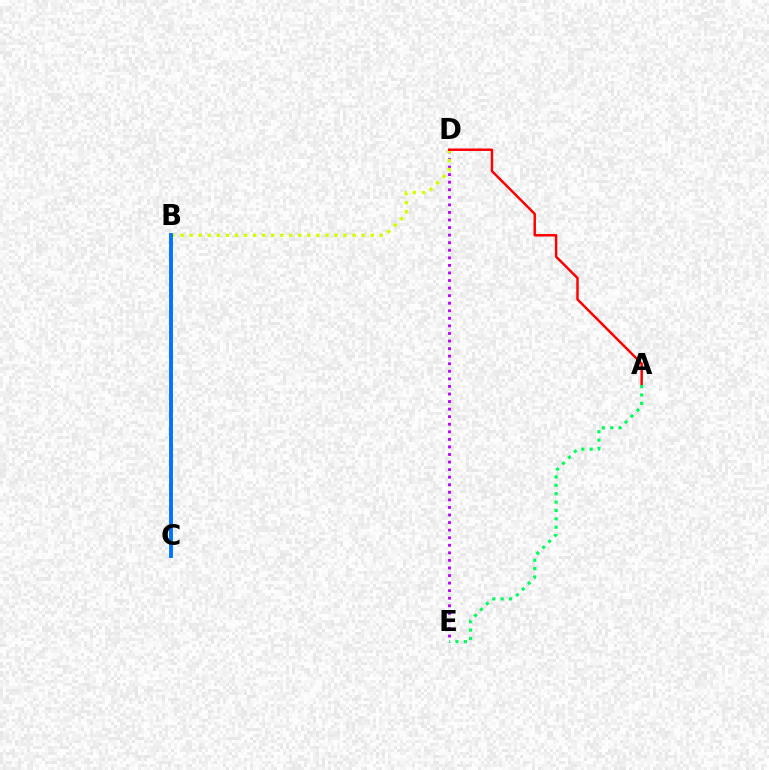{('D', 'E'): [{'color': '#b900ff', 'line_style': 'dotted', 'thickness': 2.06}], ('B', 'D'): [{'color': '#d1ff00', 'line_style': 'dotted', 'thickness': 2.46}], ('A', 'D'): [{'color': '#ff0000', 'line_style': 'solid', 'thickness': 1.78}], ('B', 'C'): [{'color': '#0074ff', 'line_style': 'solid', 'thickness': 2.81}], ('A', 'E'): [{'color': '#00ff5c', 'line_style': 'dotted', 'thickness': 2.28}]}